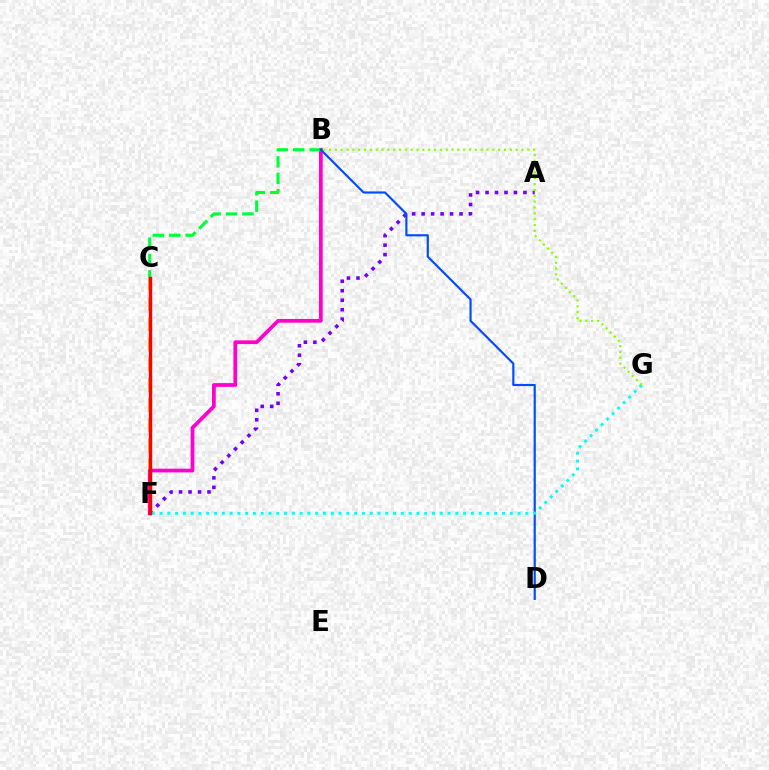{('C', 'F'): [{'color': '#ffbd00', 'line_style': 'dashed', 'thickness': 2.74}, {'color': '#ff0000', 'line_style': 'solid', 'thickness': 2.43}], ('B', 'F'): [{'color': '#ff00cf', 'line_style': 'solid', 'thickness': 2.69}], ('B', 'C'): [{'color': '#00ff39', 'line_style': 'dashed', 'thickness': 2.23}], ('A', 'F'): [{'color': '#7200ff', 'line_style': 'dotted', 'thickness': 2.58}], ('B', 'D'): [{'color': '#004bff', 'line_style': 'solid', 'thickness': 1.55}], ('F', 'G'): [{'color': '#00fff6', 'line_style': 'dotted', 'thickness': 2.11}], ('B', 'G'): [{'color': '#84ff00', 'line_style': 'dotted', 'thickness': 1.58}]}